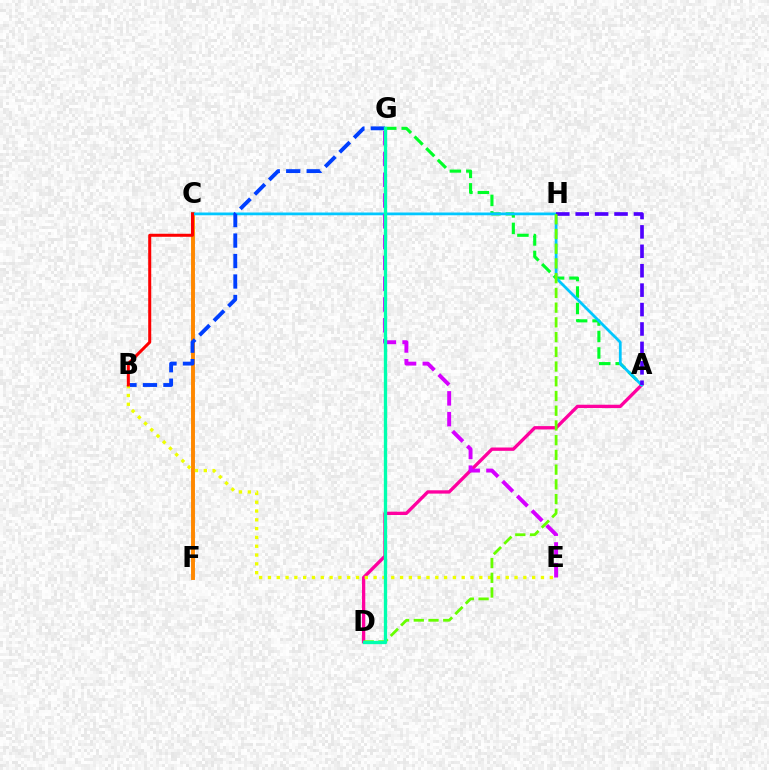{('C', 'F'): [{'color': '#ff8800', 'line_style': 'solid', 'thickness': 2.83}], ('A', 'D'): [{'color': '#ff00a0', 'line_style': 'solid', 'thickness': 2.39}], ('A', 'G'): [{'color': '#00ff27', 'line_style': 'dashed', 'thickness': 2.24}], ('A', 'C'): [{'color': '#00c7ff', 'line_style': 'solid', 'thickness': 1.99}], ('B', 'G'): [{'color': '#003fff', 'line_style': 'dashed', 'thickness': 2.78}], ('A', 'H'): [{'color': '#4f00ff', 'line_style': 'dashed', 'thickness': 2.64}], ('B', 'E'): [{'color': '#eeff00', 'line_style': 'dotted', 'thickness': 2.39}], ('B', 'C'): [{'color': '#ff0000', 'line_style': 'solid', 'thickness': 2.18}], ('E', 'G'): [{'color': '#d600ff', 'line_style': 'dashed', 'thickness': 2.82}], ('D', 'H'): [{'color': '#66ff00', 'line_style': 'dashed', 'thickness': 2.0}], ('D', 'G'): [{'color': '#00ffaf', 'line_style': 'solid', 'thickness': 2.39}]}